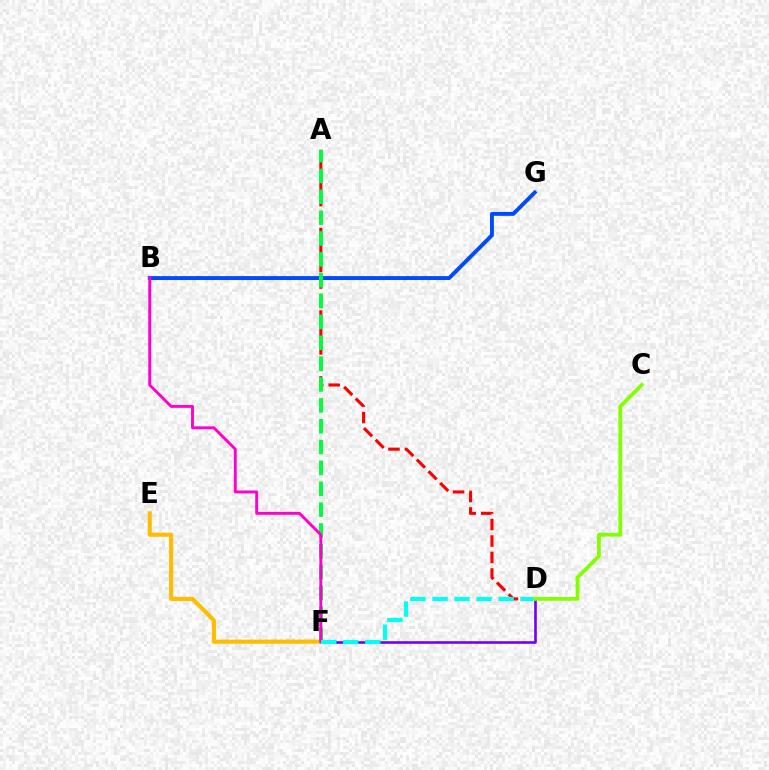{('D', 'F'): [{'color': '#7200ff', 'line_style': 'solid', 'thickness': 1.88}, {'color': '#00fff6', 'line_style': 'dashed', 'thickness': 2.99}], ('E', 'F'): [{'color': '#ffbd00', 'line_style': 'solid', 'thickness': 2.95}], ('A', 'D'): [{'color': '#ff0000', 'line_style': 'dashed', 'thickness': 2.24}], ('B', 'G'): [{'color': '#004bff', 'line_style': 'solid', 'thickness': 2.82}], ('A', 'F'): [{'color': '#00ff39', 'line_style': 'dashed', 'thickness': 2.83}], ('B', 'F'): [{'color': '#ff00cf', 'line_style': 'solid', 'thickness': 2.08}], ('C', 'D'): [{'color': '#84ff00', 'line_style': 'solid', 'thickness': 2.71}]}